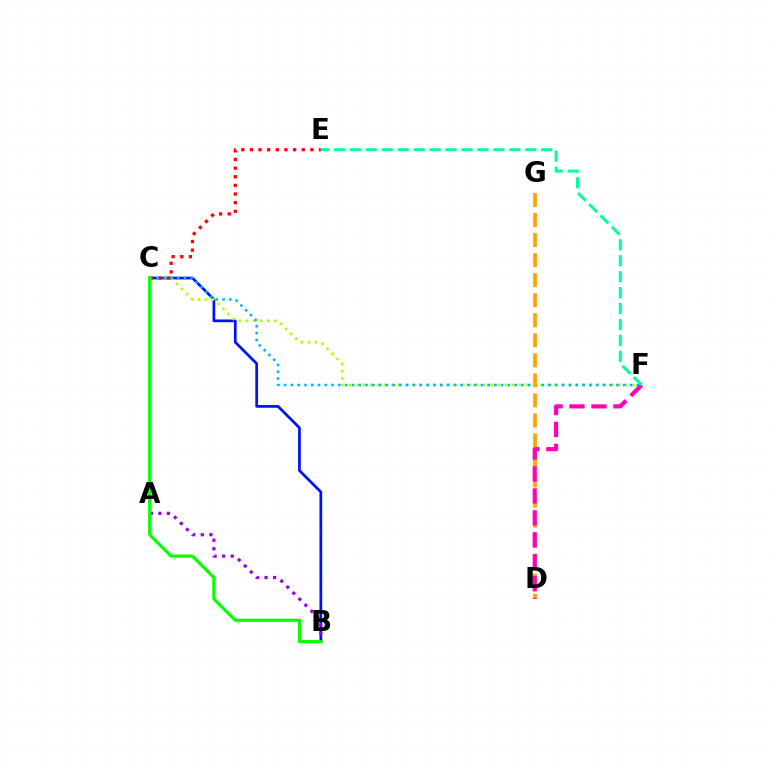{('B', 'C'): [{'color': '#0010ff', 'line_style': 'solid', 'thickness': 1.96}, {'color': '#08ff00', 'line_style': 'solid', 'thickness': 2.3}], ('C', 'F'): [{'color': '#b3ff00', 'line_style': 'dotted', 'thickness': 1.93}, {'color': '#00b5ff', 'line_style': 'dotted', 'thickness': 1.84}], ('A', 'B'): [{'color': '#9b00ff', 'line_style': 'dotted', 'thickness': 2.32}], ('C', 'E'): [{'color': '#ff0000', 'line_style': 'dotted', 'thickness': 2.35}], ('D', 'G'): [{'color': '#ffa500', 'line_style': 'dashed', 'thickness': 2.72}], ('D', 'F'): [{'color': '#ff00bd', 'line_style': 'dashed', 'thickness': 2.98}], ('E', 'F'): [{'color': '#00ff9d', 'line_style': 'dashed', 'thickness': 2.17}]}